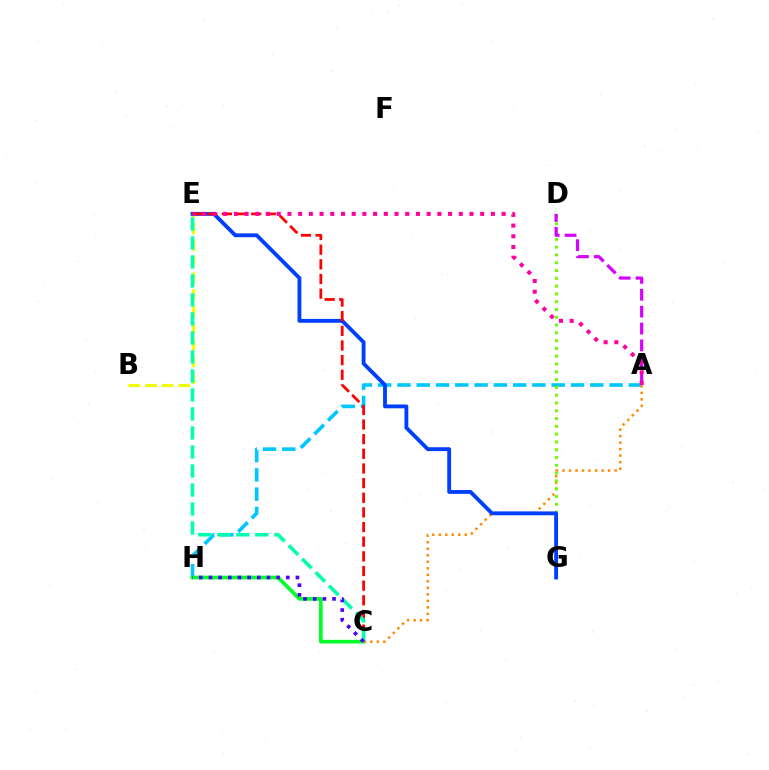{('A', 'H'): [{'color': '#00c7ff', 'line_style': 'dashed', 'thickness': 2.62}], ('C', 'H'): [{'color': '#00ff27', 'line_style': 'solid', 'thickness': 2.64}, {'color': '#4f00ff', 'line_style': 'dotted', 'thickness': 2.63}], ('B', 'E'): [{'color': '#eeff00', 'line_style': 'dashed', 'thickness': 2.26}], ('A', 'C'): [{'color': '#ff8800', 'line_style': 'dotted', 'thickness': 1.77}], ('D', 'G'): [{'color': '#66ff00', 'line_style': 'dotted', 'thickness': 2.12}], ('A', 'D'): [{'color': '#d600ff', 'line_style': 'dashed', 'thickness': 2.29}], ('E', 'G'): [{'color': '#003fff', 'line_style': 'solid', 'thickness': 2.77}], ('C', 'E'): [{'color': '#ff0000', 'line_style': 'dashed', 'thickness': 1.99}, {'color': '#00ffaf', 'line_style': 'dashed', 'thickness': 2.58}], ('A', 'E'): [{'color': '#ff00a0', 'line_style': 'dotted', 'thickness': 2.91}]}